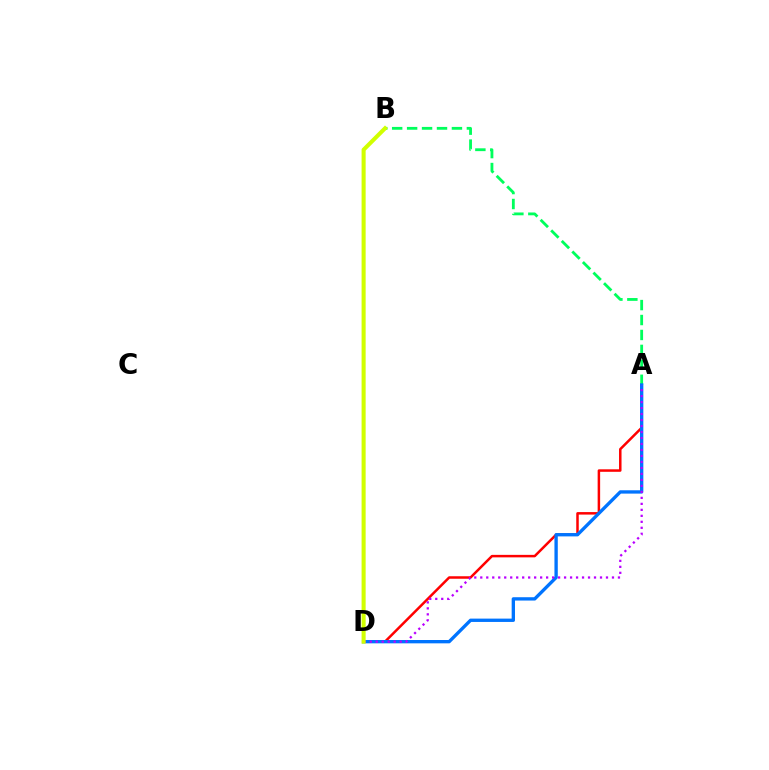{('A', 'D'): [{'color': '#ff0000', 'line_style': 'solid', 'thickness': 1.8}, {'color': '#0074ff', 'line_style': 'solid', 'thickness': 2.4}, {'color': '#b900ff', 'line_style': 'dotted', 'thickness': 1.63}], ('A', 'B'): [{'color': '#00ff5c', 'line_style': 'dashed', 'thickness': 2.03}], ('B', 'D'): [{'color': '#d1ff00', 'line_style': 'solid', 'thickness': 2.93}]}